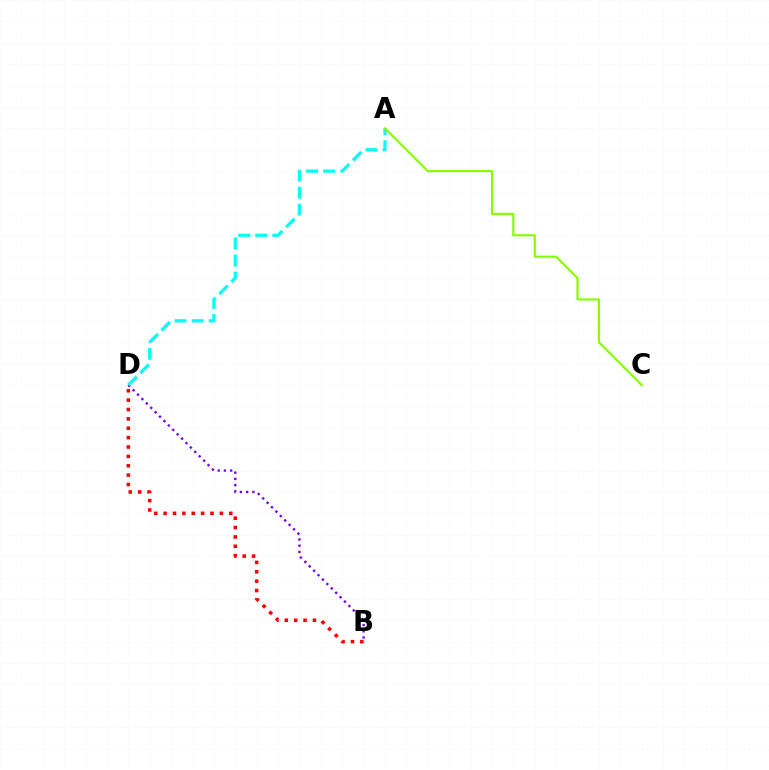{('B', 'D'): [{'color': '#ff0000', 'line_style': 'dotted', 'thickness': 2.55}, {'color': '#7200ff', 'line_style': 'dotted', 'thickness': 1.69}], ('A', 'D'): [{'color': '#00fff6', 'line_style': 'dashed', 'thickness': 2.32}], ('A', 'C'): [{'color': '#84ff00', 'line_style': 'solid', 'thickness': 1.53}]}